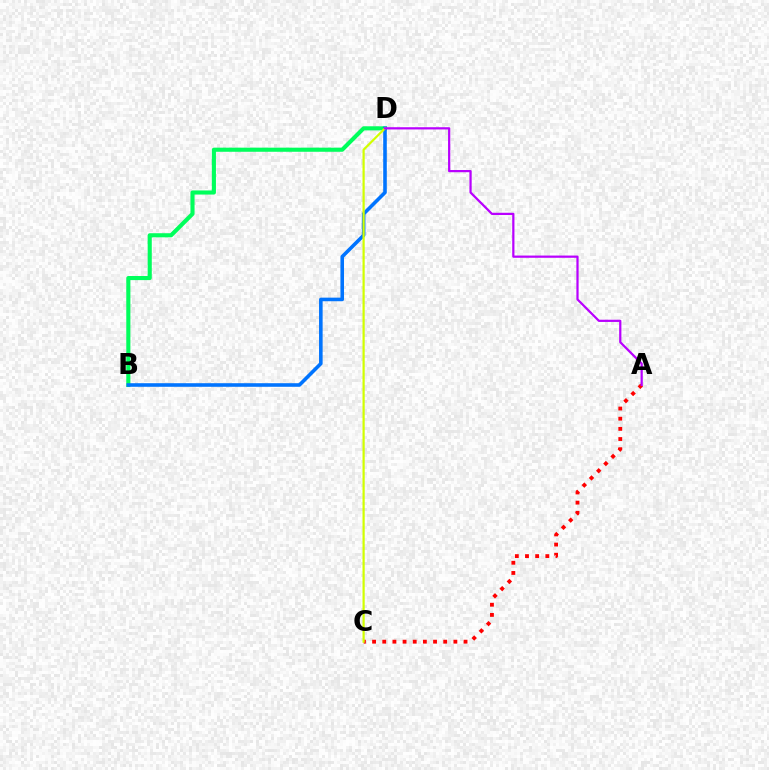{('B', 'D'): [{'color': '#00ff5c', 'line_style': 'solid', 'thickness': 2.96}, {'color': '#0074ff', 'line_style': 'solid', 'thickness': 2.58}], ('A', 'C'): [{'color': '#ff0000', 'line_style': 'dotted', 'thickness': 2.76}], ('C', 'D'): [{'color': '#d1ff00', 'line_style': 'solid', 'thickness': 1.59}], ('A', 'D'): [{'color': '#b900ff', 'line_style': 'solid', 'thickness': 1.6}]}